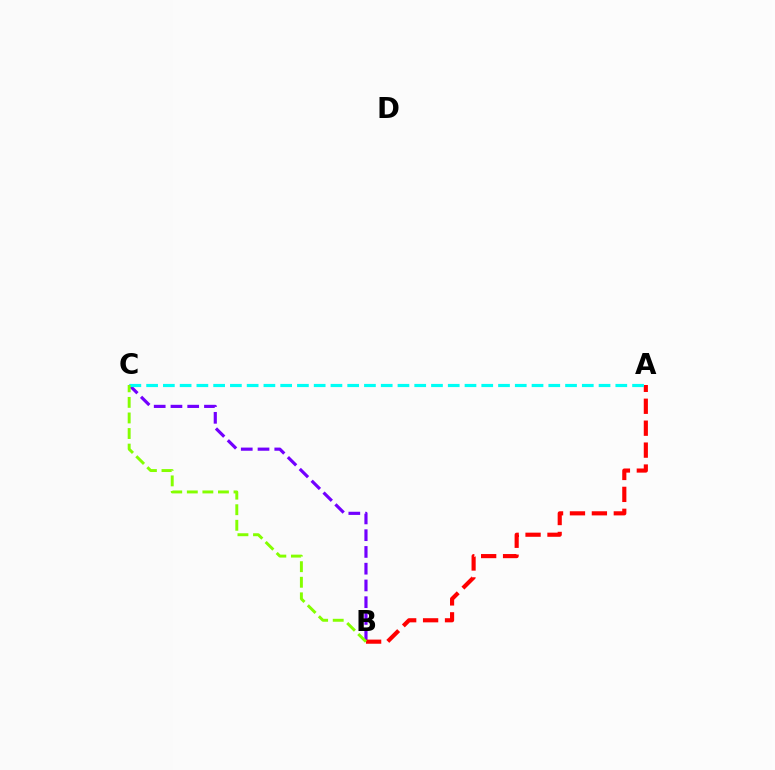{('B', 'C'): [{'color': '#7200ff', 'line_style': 'dashed', 'thickness': 2.28}, {'color': '#84ff00', 'line_style': 'dashed', 'thickness': 2.12}], ('A', 'B'): [{'color': '#ff0000', 'line_style': 'dashed', 'thickness': 2.98}], ('A', 'C'): [{'color': '#00fff6', 'line_style': 'dashed', 'thickness': 2.28}]}